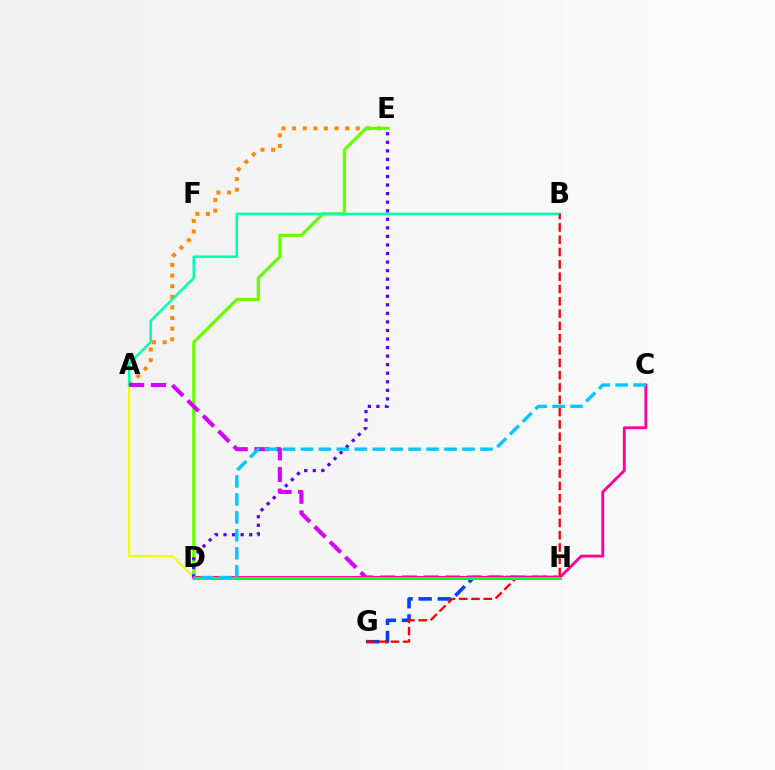{('A', 'E'): [{'color': '#ff8800', 'line_style': 'dotted', 'thickness': 2.88}], ('A', 'D'): [{'color': '#eeff00', 'line_style': 'solid', 'thickness': 1.56}], ('D', 'E'): [{'color': '#66ff00', 'line_style': 'solid', 'thickness': 2.31}, {'color': '#4f00ff', 'line_style': 'dotted', 'thickness': 2.32}], ('A', 'B'): [{'color': '#00ffaf', 'line_style': 'solid', 'thickness': 1.82}], ('G', 'H'): [{'color': '#003fff', 'line_style': 'dashed', 'thickness': 2.59}], ('A', 'H'): [{'color': '#d600ff', 'line_style': 'dashed', 'thickness': 2.94}], ('B', 'G'): [{'color': '#ff0000', 'line_style': 'dashed', 'thickness': 1.67}], ('C', 'D'): [{'color': '#ff00a0', 'line_style': 'solid', 'thickness': 2.08}, {'color': '#00c7ff', 'line_style': 'dashed', 'thickness': 2.44}], ('D', 'H'): [{'color': '#00ff27', 'line_style': 'solid', 'thickness': 2.2}]}